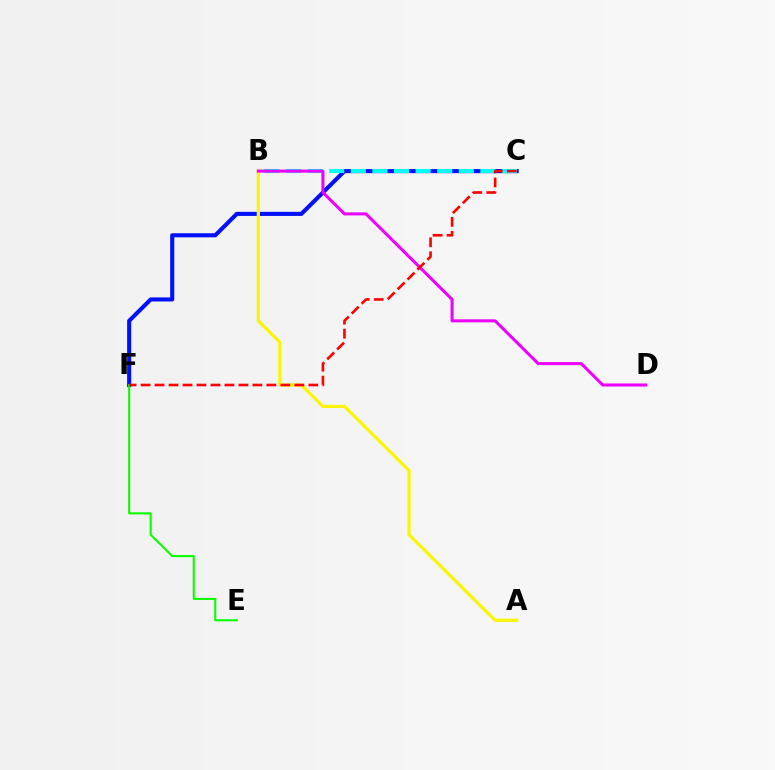{('C', 'F'): [{'color': '#0010ff', 'line_style': 'solid', 'thickness': 2.95}, {'color': '#ff0000', 'line_style': 'dashed', 'thickness': 1.9}], ('E', 'F'): [{'color': '#08ff00', 'line_style': 'solid', 'thickness': 1.51}], ('A', 'B'): [{'color': '#fcf500', 'line_style': 'solid', 'thickness': 2.3}], ('B', 'C'): [{'color': '#00fff6', 'line_style': 'dashed', 'thickness': 2.93}], ('B', 'D'): [{'color': '#ee00ff', 'line_style': 'solid', 'thickness': 2.19}]}